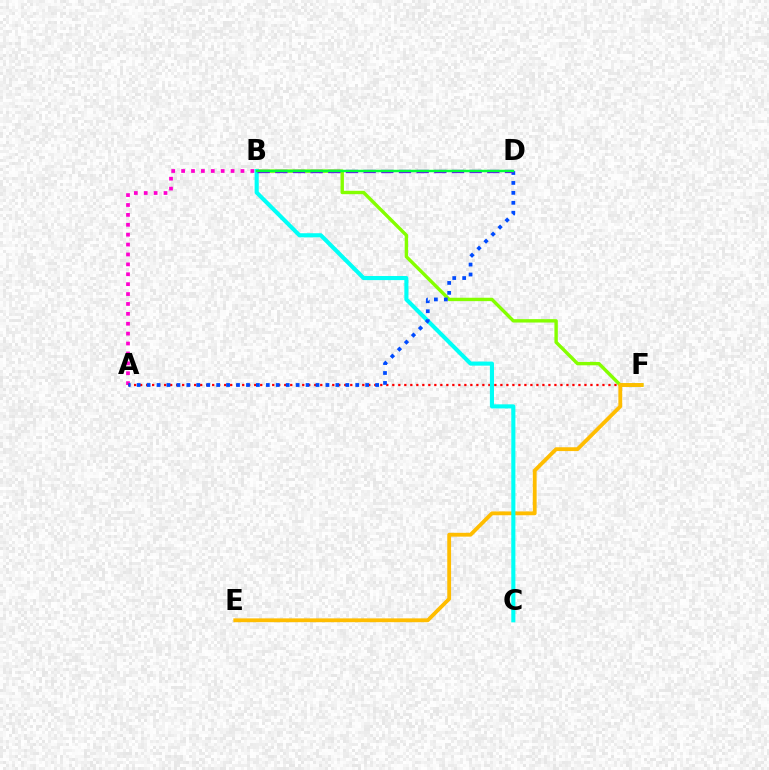{('B', 'F'): [{'color': '#84ff00', 'line_style': 'solid', 'thickness': 2.44}], ('A', 'B'): [{'color': '#ff00cf', 'line_style': 'dotted', 'thickness': 2.69}], ('A', 'F'): [{'color': '#ff0000', 'line_style': 'dotted', 'thickness': 1.63}], ('E', 'F'): [{'color': '#ffbd00', 'line_style': 'solid', 'thickness': 2.75}], ('B', 'C'): [{'color': '#00fff6', 'line_style': 'solid', 'thickness': 2.95}], ('A', 'D'): [{'color': '#004bff', 'line_style': 'dotted', 'thickness': 2.7}], ('B', 'D'): [{'color': '#7200ff', 'line_style': 'dashed', 'thickness': 2.4}, {'color': '#00ff39', 'line_style': 'solid', 'thickness': 1.77}]}